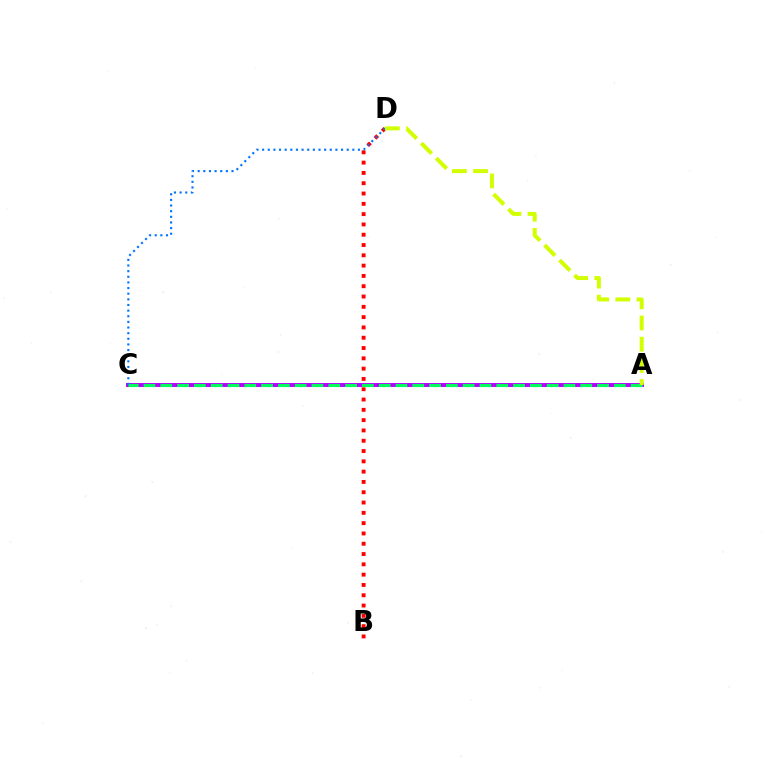{('A', 'C'): [{'color': '#b900ff', 'line_style': 'solid', 'thickness': 2.85}, {'color': '#00ff5c', 'line_style': 'dashed', 'thickness': 2.28}], ('B', 'D'): [{'color': '#ff0000', 'line_style': 'dotted', 'thickness': 2.8}], ('C', 'D'): [{'color': '#0074ff', 'line_style': 'dotted', 'thickness': 1.53}], ('A', 'D'): [{'color': '#d1ff00', 'line_style': 'dashed', 'thickness': 2.88}]}